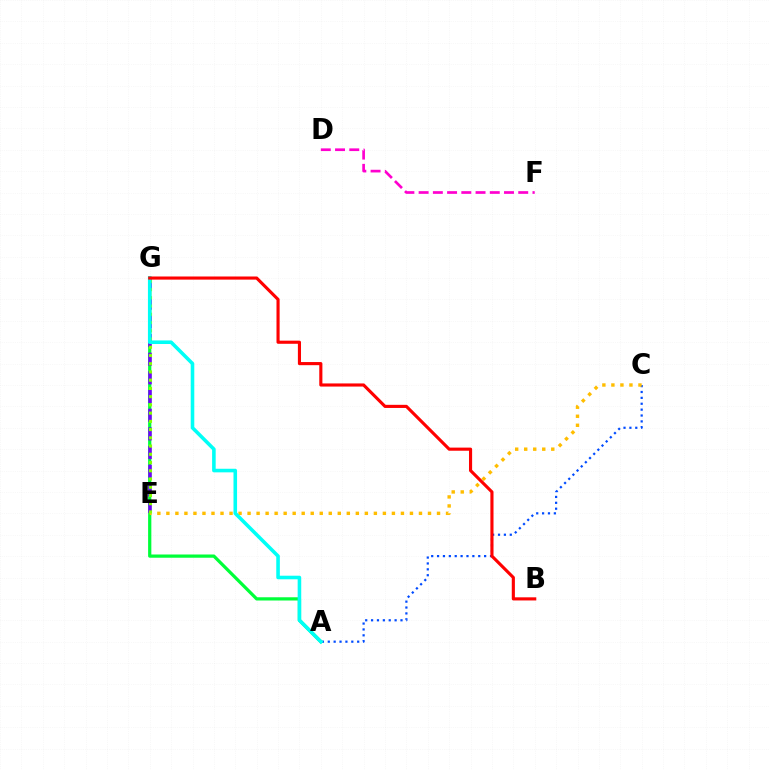{('A', 'C'): [{'color': '#004bff', 'line_style': 'dotted', 'thickness': 1.6}], ('A', 'G'): [{'color': '#00ff39', 'line_style': 'solid', 'thickness': 2.33}, {'color': '#00fff6', 'line_style': 'solid', 'thickness': 2.58}], ('C', 'E'): [{'color': '#ffbd00', 'line_style': 'dotted', 'thickness': 2.45}], ('E', 'G'): [{'color': '#7200ff', 'line_style': 'dashed', 'thickness': 2.54}, {'color': '#84ff00', 'line_style': 'dotted', 'thickness': 2.24}], ('B', 'G'): [{'color': '#ff0000', 'line_style': 'solid', 'thickness': 2.25}], ('D', 'F'): [{'color': '#ff00cf', 'line_style': 'dashed', 'thickness': 1.93}]}